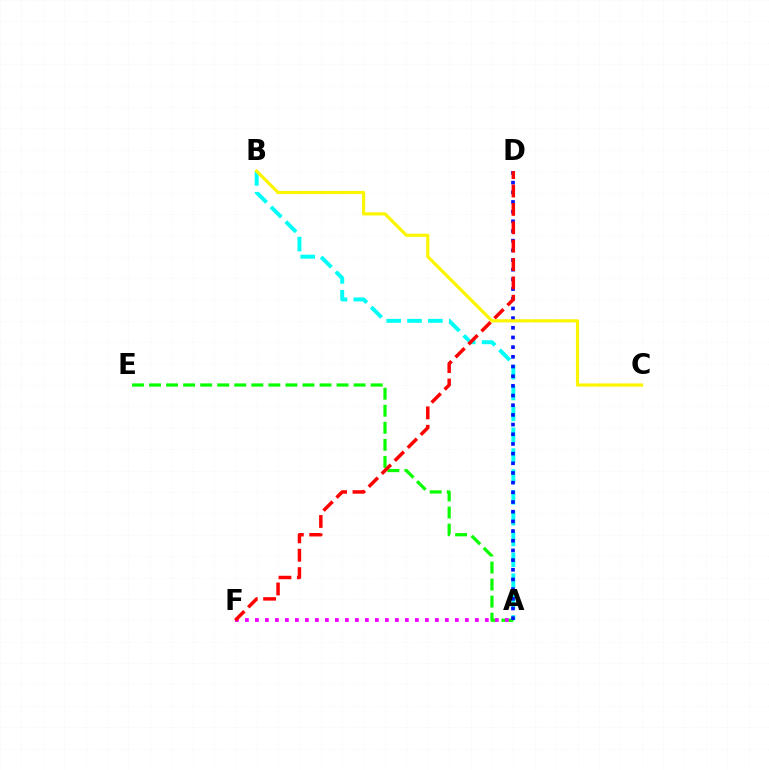{('A', 'B'): [{'color': '#00fff6', 'line_style': 'dashed', 'thickness': 2.83}], ('A', 'E'): [{'color': '#08ff00', 'line_style': 'dashed', 'thickness': 2.32}], ('A', 'D'): [{'color': '#0010ff', 'line_style': 'dotted', 'thickness': 2.63}], ('A', 'F'): [{'color': '#ee00ff', 'line_style': 'dotted', 'thickness': 2.72}], ('D', 'F'): [{'color': '#ff0000', 'line_style': 'dashed', 'thickness': 2.5}], ('B', 'C'): [{'color': '#fcf500', 'line_style': 'solid', 'thickness': 2.28}]}